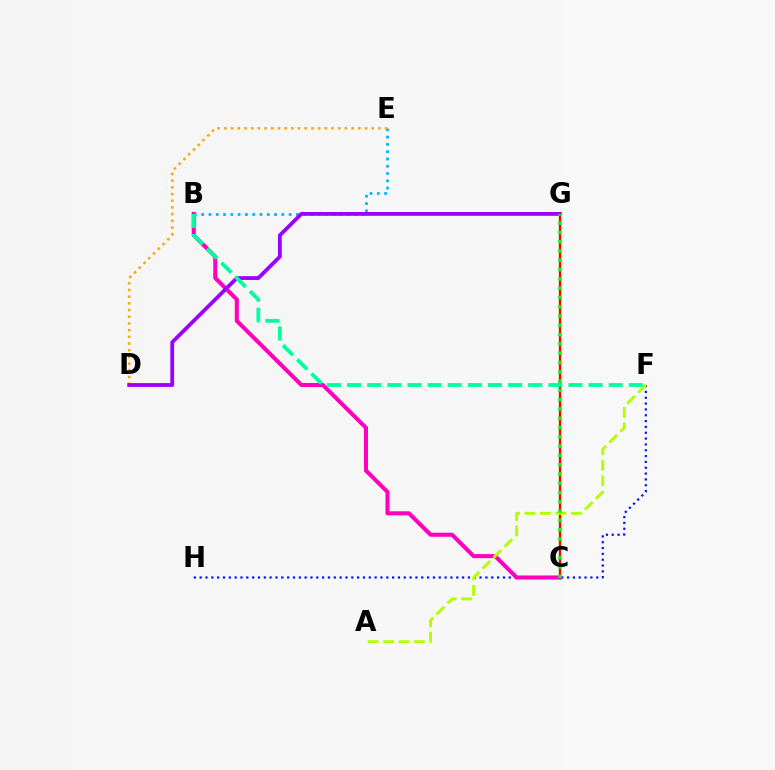{('F', 'H'): [{'color': '#0010ff', 'line_style': 'dotted', 'thickness': 1.58}], ('C', 'G'): [{'color': '#ff0000', 'line_style': 'solid', 'thickness': 1.68}, {'color': '#08ff00', 'line_style': 'dotted', 'thickness': 2.52}], ('B', 'C'): [{'color': '#ff00bd', 'line_style': 'solid', 'thickness': 2.93}], ('B', 'E'): [{'color': '#00b5ff', 'line_style': 'dotted', 'thickness': 1.98}], ('A', 'F'): [{'color': '#b3ff00', 'line_style': 'dashed', 'thickness': 2.1}], ('D', 'E'): [{'color': '#ffa500', 'line_style': 'dotted', 'thickness': 1.82}], ('D', 'G'): [{'color': '#9b00ff', 'line_style': 'solid', 'thickness': 2.73}], ('B', 'F'): [{'color': '#00ff9d', 'line_style': 'dashed', 'thickness': 2.73}]}